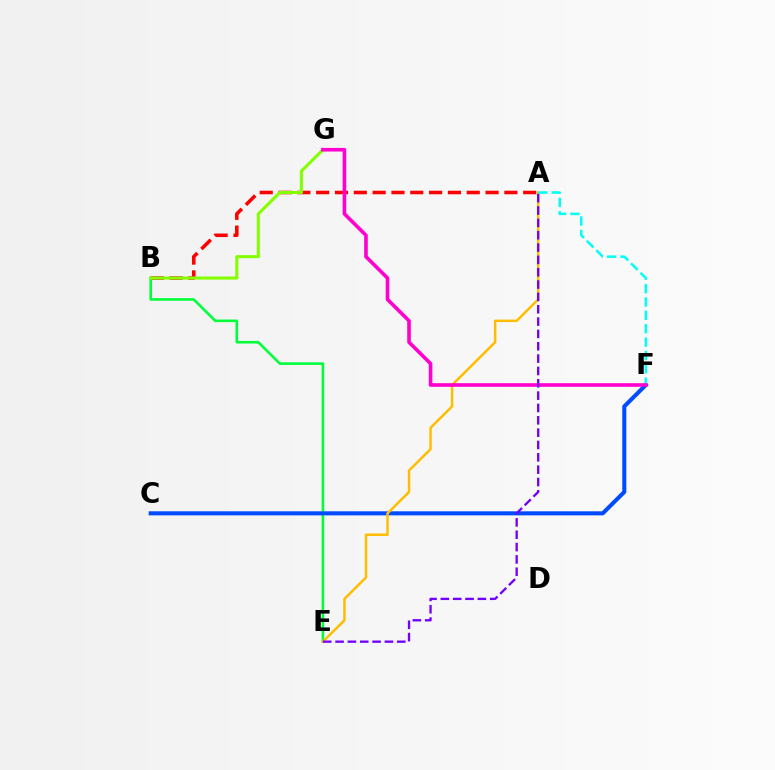{('A', 'B'): [{'color': '#ff0000', 'line_style': 'dashed', 'thickness': 2.56}], ('B', 'E'): [{'color': '#00ff39', 'line_style': 'solid', 'thickness': 1.87}], ('C', 'F'): [{'color': '#004bff', 'line_style': 'solid', 'thickness': 2.92}], ('B', 'G'): [{'color': '#84ff00', 'line_style': 'solid', 'thickness': 2.21}], ('A', 'E'): [{'color': '#ffbd00', 'line_style': 'solid', 'thickness': 1.78}, {'color': '#7200ff', 'line_style': 'dashed', 'thickness': 1.68}], ('A', 'F'): [{'color': '#00fff6', 'line_style': 'dashed', 'thickness': 1.82}], ('F', 'G'): [{'color': '#ff00cf', 'line_style': 'solid', 'thickness': 2.6}]}